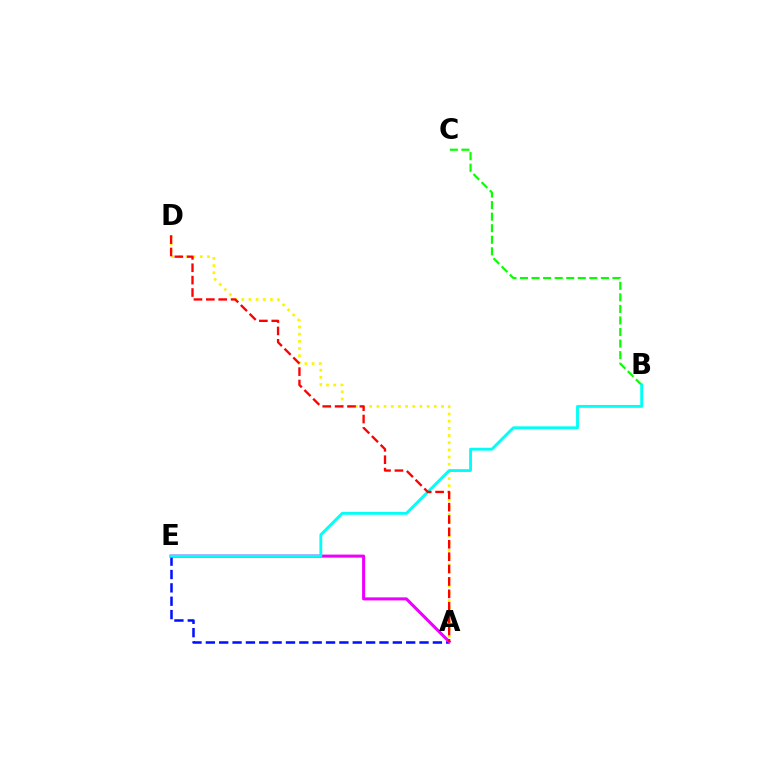{('A', 'E'): [{'color': '#0010ff', 'line_style': 'dashed', 'thickness': 1.81}, {'color': '#ee00ff', 'line_style': 'solid', 'thickness': 2.19}], ('A', 'D'): [{'color': '#fcf500', 'line_style': 'dotted', 'thickness': 1.95}, {'color': '#ff0000', 'line_style': 'dashed', 'thickness': 1.68}], ('B', 'C'): [{'color': '#08ff00', 'line_style': 'dashed', 'thickness': 1.57}], ('B', 'E'): [{'color': '#00fff6', 'line_style': 'solid', 'thickness': 2.06}]}